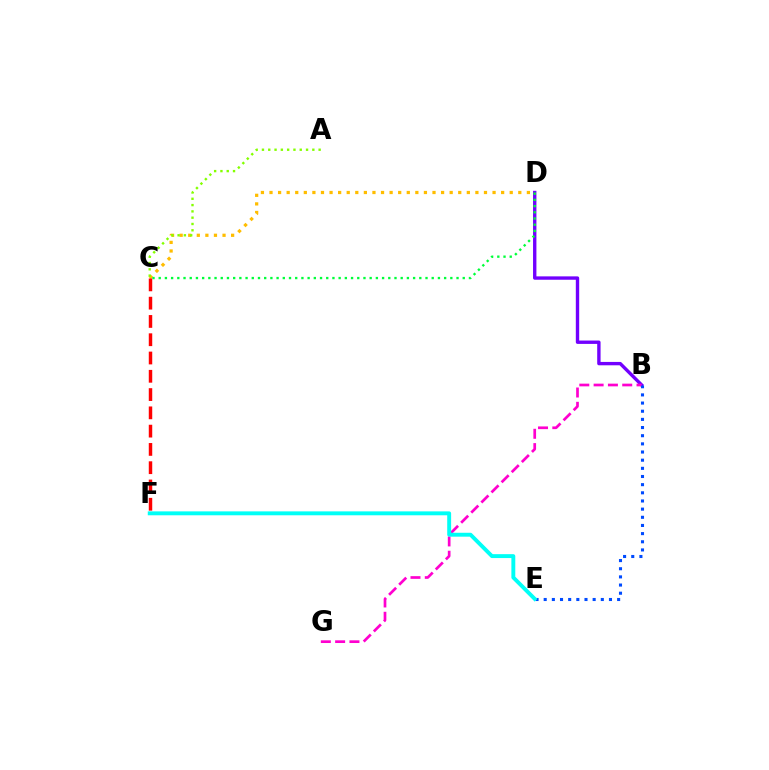{('C', 'D'): [{'color': '#ffbd00', 'line_style': 'dotted', 'thickness': 2.33}, {'color': '#00ff39', 'line_style': 'dotted', 'thickness': 1.69}], ('B', 'D'): [{'color': '#7200ff', 'line_style': 'solid', 'thickness': 2.43}], ('A', 'C'): [{'color': '#84ff00', 'line_style': 'dotted', 'thickness': 1.71}], ('B', 'G'): [{'color': '#ff00cf', 'line_style': 'dashed', 'thickness': 1.94}], ('B', 'E'): [{'color': '#004bff', 'line_style': 'dotted', 'thickness': 2.22}], ('C', 'F'): [{'color': '#ff0000', 'line_style': 'dashed', 'thickness': 2.48}], ('E', 'F'): [{'color': '#00fff6', 'line_style': 'solid', 'thickness': 2.81}]}